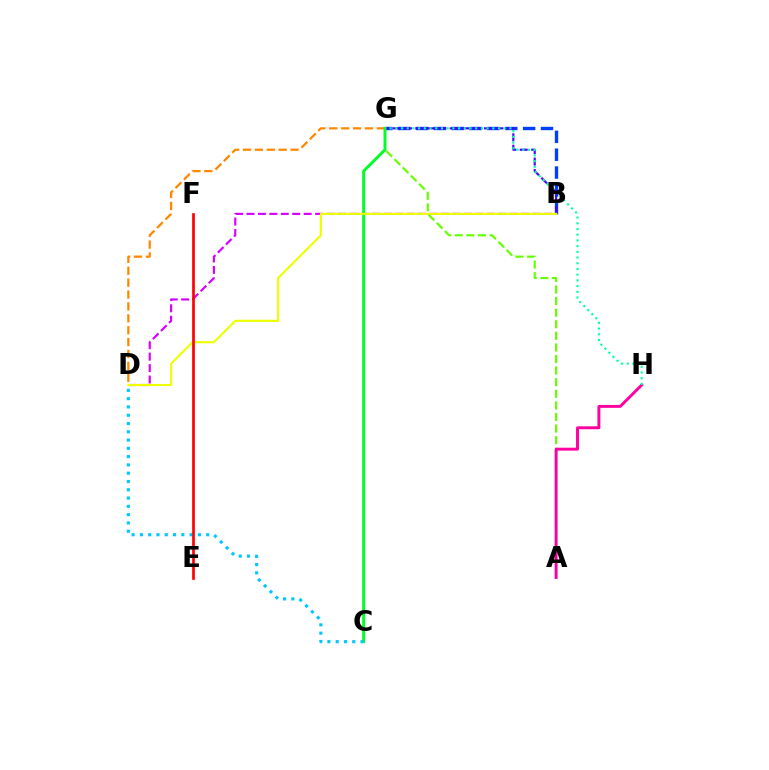{('B', 'G'): [{'color': '#003fff', 'line_style': 'dashed', 'thickness': 2.43}, {'color': '#4f00ff', 'line_style': 'dashed', 'thickness': 1.55}], ('A', 'G'): [{'color': '#66ff00', 'line_style': 'dashed', 'thickness': 1.57}], ('B', 'D'): [{'color': '#d600ff', 'line_style': 'dashed', 'thickness': 1.55}, {'color': '#eeff00', 'line_style': 'solid', 'thickness': 1.53}], ('D', 'G'): [{'color': '#ff8800', 'line_style': 'dashed', 'thickness': 1.62}], ('A', 'H'): [{'color': '#ff00a0', 'line_style': 'solid', 'thickness': 2.11}], ('C', 'G'): [{'color': '#00ff27', 'line_style': 'solid', 'thickness': 2.09}], ('C', 'D'): [{'color': '#00c7ff', 'line_style': 'dotted', 'thickness': 2.25}], ('G', 'H'): [{'color': '#00ffaf', 'line_style': 'dotted', 'thickness': 1.55}], ('E', 'F'): [{'color': '#ff0000', 'line_style': 'solid', 'thickness': 1.93}]}